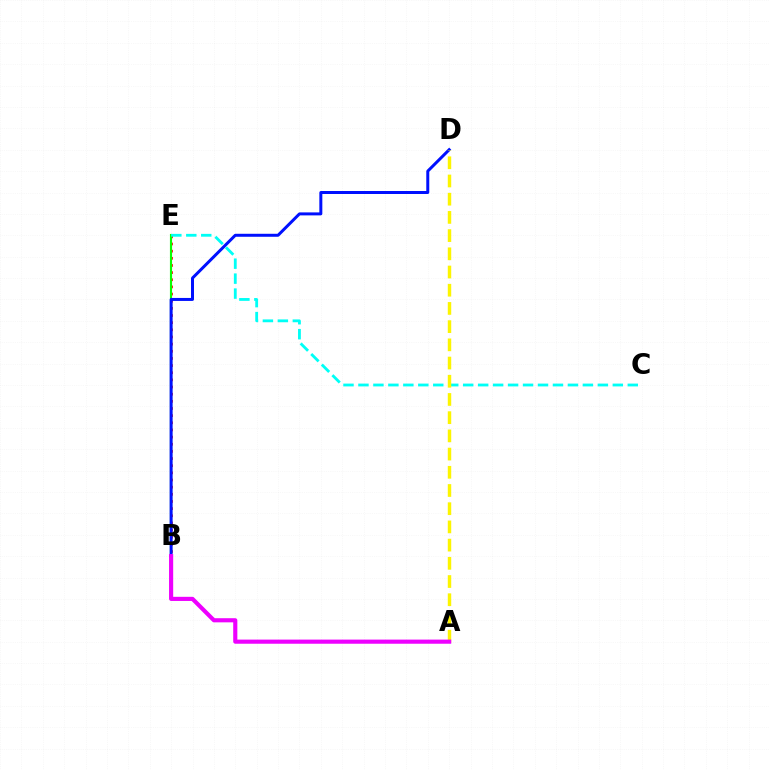{('B', 'E'): [{'color': '#ff0000', 'line_style': 'dotted', 'thickness': 1.94}, {'color': '#08ff00', 'line_style': 'solid', 'thickness': 1.54}], ('B', 'D'): [{'color': '#0010ff', 'line_style': 'solid', 'thickness': 2.15}], ('C', 'E'): [{'color': '#00fff6', 'line_style': 'dashed', 'thickness': 2.03}], ('A', 'D'): [{'color': '#fcf500', 'line_style': 'dashed', 'thickness': 2.47}], ('A', 'B'): [{'color': '#ee00ff', 'line_style': 'solid', 'thickness': 2.98}]}